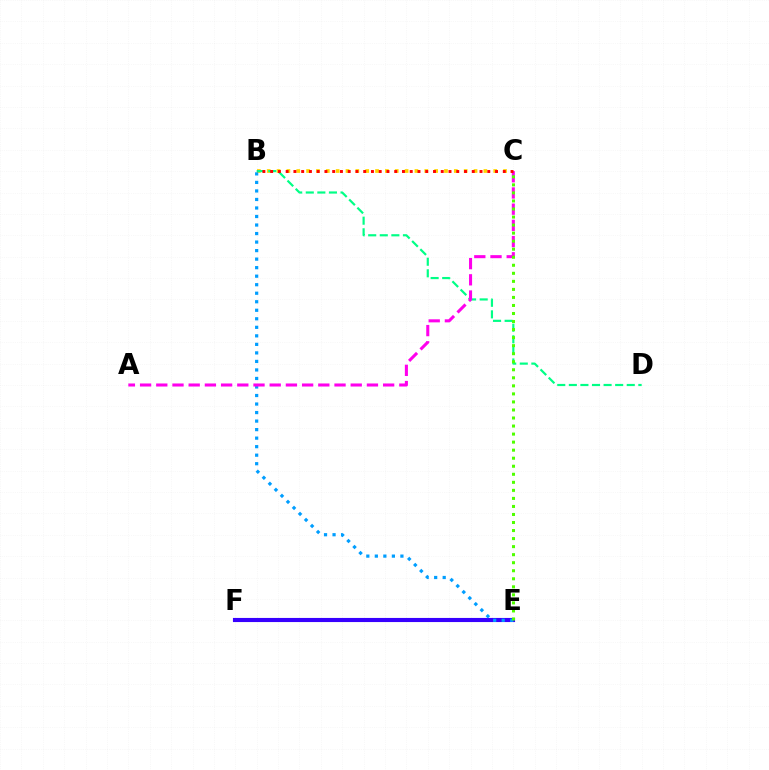{('B', 'C'): [{'color': '#ffd500', 'line_style': 'dotted', 'thickness': 2.68}, {'color': '#ff0000', 'line_style': 'dotted', 'thickness': 2.11}], ('E', 'F'): [{'color': '#3700ff', 'line_style': 'solid', 'thickness': 2.97}], ('B', 'E'): [{'color': '#009eff', 'line_style': 'dotted', 'thickness': 2.32}], ('B', 'D'): [{'color': '#00ff86', 'line_style': 'dashed', 'thickness': 1.57}], ('A', 'C'): [{'color': '#ff00ed', 'line_style': 'dashed', 'thickness': 2.2}], ('C', 'E'): [{'color': '#4fff00', 'line_style': 'dotted', 'thickness': 2.18}]}